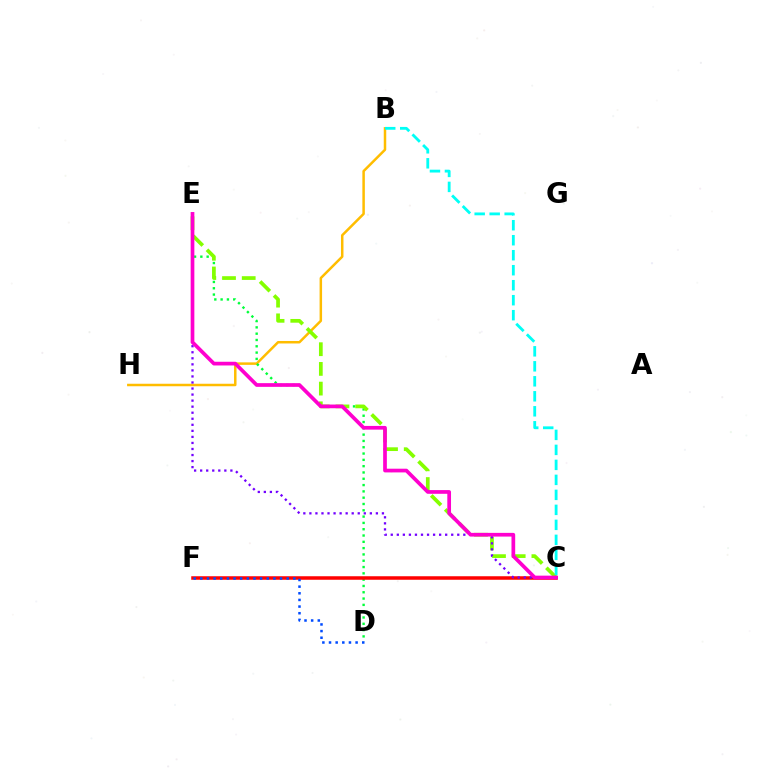{('B', 'H'): [{'color': '#ffbd00', 'line_style': 'solid', 'thickness': 1.8}], ('D', 'E'): [{'color': '#00ff39', 'line_style': 'dotted', 'thickness': 1.71}], ('C', 'F'): [{'color': '#ff0000', 'line_style': 'solid', 'thickness': 2.53}], ('D', 'F'): [{'color': '#004bff', 'line_style': 'dotted', 'thickness': 1.81}], ('C', 'E'): [{'color': '#84ff00', 'line_style': 'dashed', 'thickness': 2.68}, {'color': '#7200ff', 'line_style': 'dotted', 'thickness': 1.64}, {'color': '#ff00cf', 'line_style': 'solid', 'thickness': 2.67}], ('B', 'C'): [{'color': '#00fff6', 'line_style': 'dashed', 'thickness': 2.04}]}